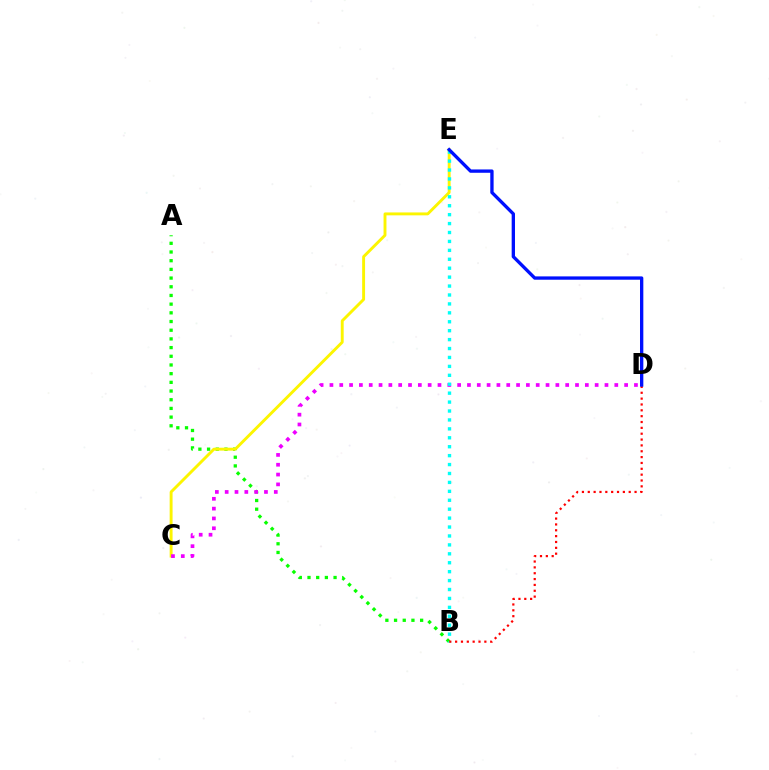{('A', 'B'): [{'color': '#08ff00', 'line_style': 'dotted', 'thickness': 2.36}], ('C', 'E'): [{'color': '#fcf500', 'line_style': 'solid', 'thickness': 2.09}], ('C', 'D'): [{'color': '#ee00ff', 'line_style': 'dotted', 'thickness': 2.67}], ('B', 'E'): [{'color': '#00fff6', 'line_style': 'dotted', 'thickness': 2.42}], ('B', 'D'): [{'color': '#ff0000', 'line_style': 'dotted', 'thickness': 1.59}], ('D', 'E'): [{'color': '#0010ff', 'line_style': 'solid', 'thickness': 2.4}]}